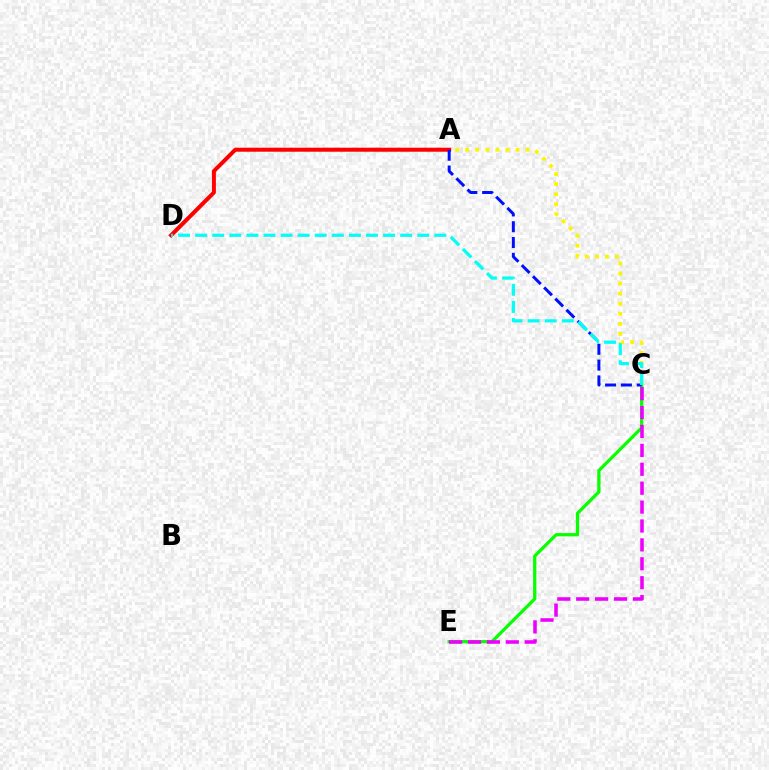{('C', 'E'): [{'color': '#08ff00', 'line_style': 'solid', 'thickness': 2.34}, {'color': '#ee00ff', 'line_style': 'dashed', 'thickness': 2.57}], ('A', 'D'): [{'color': '#ff0000', 'line_style': 'solid', 'thickness': 2.88}], ('A', 'C'): [{'color': '#fcf500', 'line_style': 'dotted', 'thickness': 2.74}, {'color': '#0010ff', 'line_style': 'dashed', 'thickness': 2.15}], ('C', 'D'): [{'color': '#00fff6', 'line_style': 'dashed', 'thickness': 2.32}]}